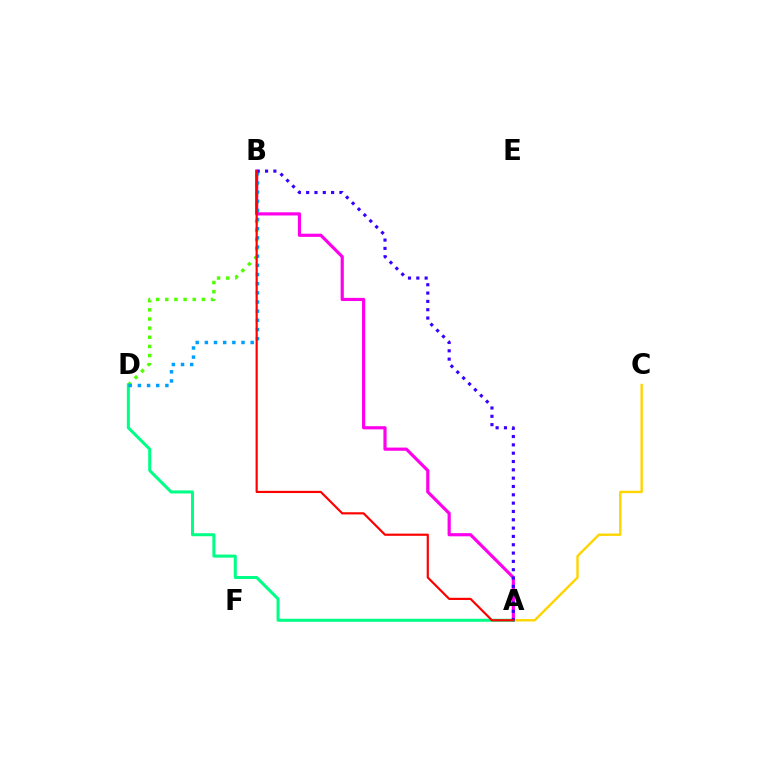{('A', 'C'): [{'color': '#ffd500', 'line_style': 'solid', 'thickness': 1.72}], ('B', 'D'): [{'color': '#4fff00', 'line_style': 'dotted', 'thickness': 2.48}, {'color': '#009eff', 'line_style': 'dotted', 'thickness': 2.49}], ('A', 'B'): [{'color': '#ff00ed', 'line_style': 'solid', 'thickness': 2.29}, {'color': '#3700ff', 'line_style': 'dotted', 'thickness': 2.26}, {'color': '#ff0000', 'line_style': 'solid', 'thickness': 1.57}], ('A', 'D'): [{'color': '#00ff86', 'line_style': 'solid', 'thickness': 2.18}]}